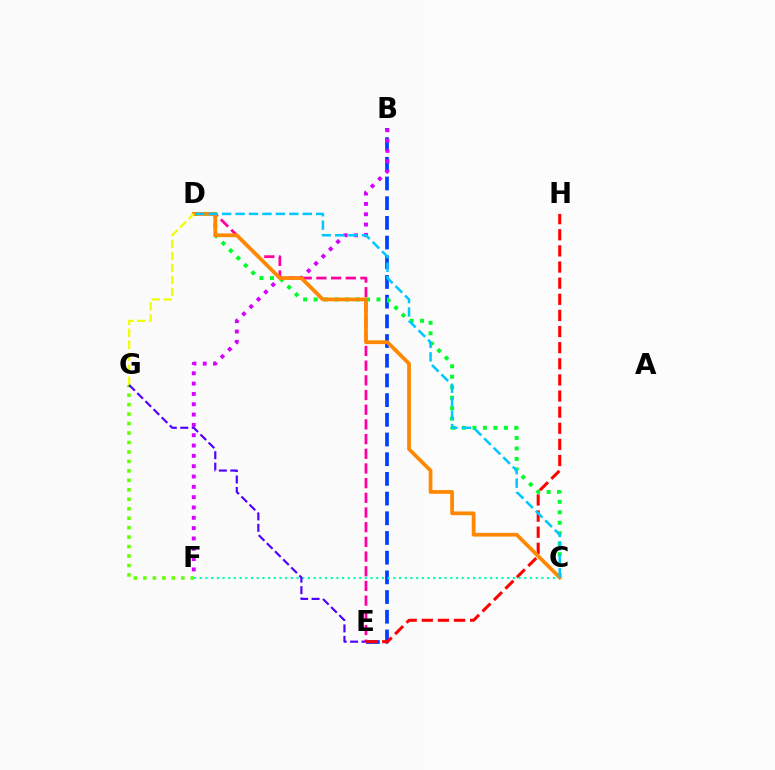{('B', 'E'): [{'color': '#003fff', 'line_style': 'dashed', 'thickness': 2.68}], ('D', 'E'): [{'color': '#ff00a0', 'line_style': 'dashed', 'thickness': 2.0}], ('C', 'D'): [{'color': '#00ff27', 'line_style': 'dotted', 'thickness': 2.85}, {'color': '#ff8800', 'line_style': 'solid', 'thickness': 2.7}, {'color': '#00c7ff', 'line_style': 'dashed', 'thickness': 1.83}], ('B', 'F'): [{'color': '#d600ff', 'line_style': 'dotted', 'thickness': 2.8}], ('E', 'H'): [{'color': '#ff0000', 'line_style': 'dashed', 'thickness': 2.19}], ('C', 'F'): [{'color': '#00ffaf', 'line_style': 'dotted', 'thickness': 1.55}], ('F', 'G'): [{'color': '#66ff00', 'line_style': 'dotted', 'thickness': 2.57}], ('D', 'G'): [{'color': '#eeff00', 'line_style': 'dashed', 'thickness': 1.63}], ('E', 'G'): [{'color': '#4f00ff', 'line_style': 'dashed', 'thickness': 1.56}]}